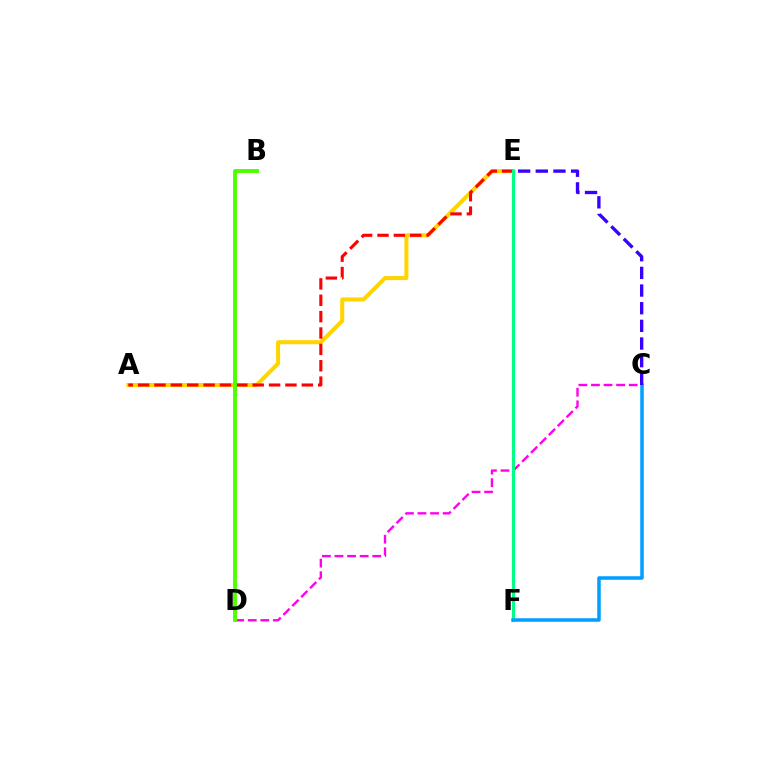{('A', 'E'): [{'color': '#ffd500', 'line_style': 'solid', 'thickness': 2.91}, {'color': '#ff0000', 'line_style': 'dashed', 'thickness': 2.22}], ('C', 'D'): [{'color': '#ff00ed', 'line_style': 'dashed', 'thickness': 1.71}], ('E', 'F'): [{'color': '#00ff86', 'line_style': 'solid', 'thickness': 2.28}], ('C', 'F'): [{'color': '#009eff', 'line_style': 'solid', 'thickness': 2.52}], ('B', 'D'): [{'color': '#4fff00', 'line_style': 'solid', 'thickness': 2.82}], ('C', 'E'): [{'color': '#3700ff', 'line_style': 'dashed', 'thickness': 2.4}]}